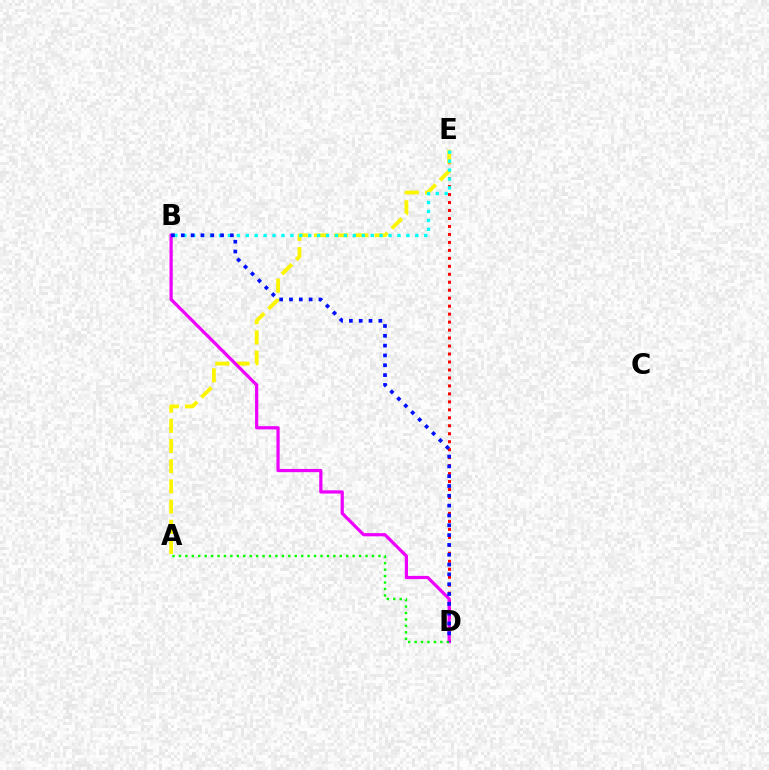{('D', 'E'): [{'color': '#ff0000', 'line_style': 'dotted', 'thickness': 2.17}], ('A', 'E'): [{'color': '#fcf500', 'line_style': 'dashed', 'thickness': 2.74}], ('B', 'E'): [{'color': '#00fff6', 'line_style': 'dotted', 'thickness': 2.42}], ('B', 'D'): [{'color': '#ee00ff', 'line_style': 'solid', 'thickness': 2.31}, {'color': '#0010ff', 'line_style': 'dotted', 'thickness': 2.67}], ('A', 'D'): [{'color': '#08ff00', 'line_style': 'dotted', 'thickness': 1.75}]}